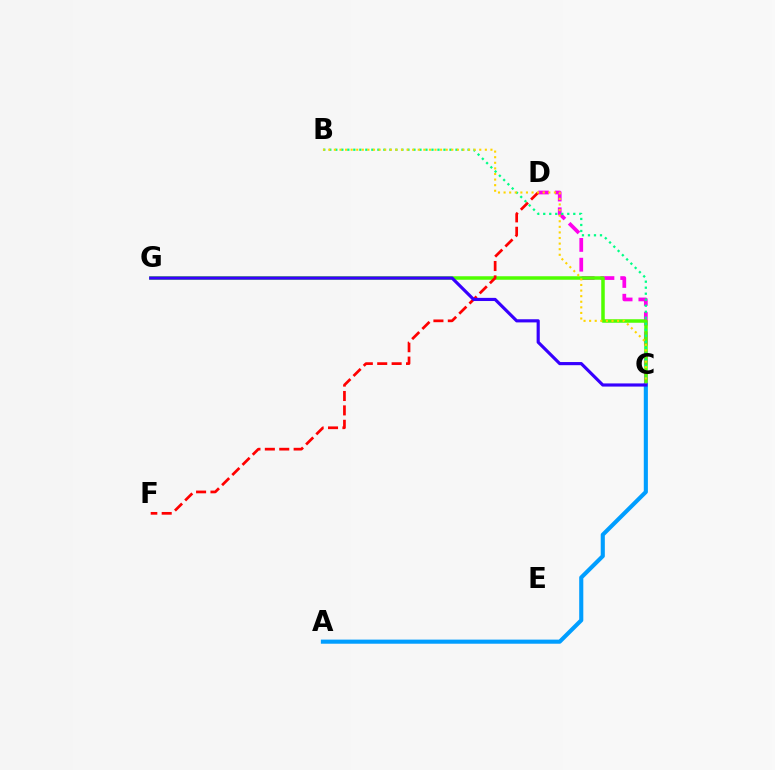{('C', 'D'): [{'color': '#ff00ed', 'line_style': 'dashed', 'thickness': 2.69}], ('C', 'G'): [{'color': '#4fff00', 'line_style': 'solid', 'thickness': 2.53}, {'color': '#3700ff', 'line_style': 'solid', 'thickness': 2.27}], ('B', 'C'): [{'color': '#00ff86', 'line_style': 'dotted', 'thickness': 1.63}, {'color': '#ffd500', 'line_style': 'dotted', 'thickness': 1.52}], ('A', 'C'): [{'color': '#009eff', 'line_style': 'solid', 'thickness': 2.96}], ('D', 'F'): [{'color': '#ff0000', 'line_style': 'dashed', 'thickness': 1.96}]}